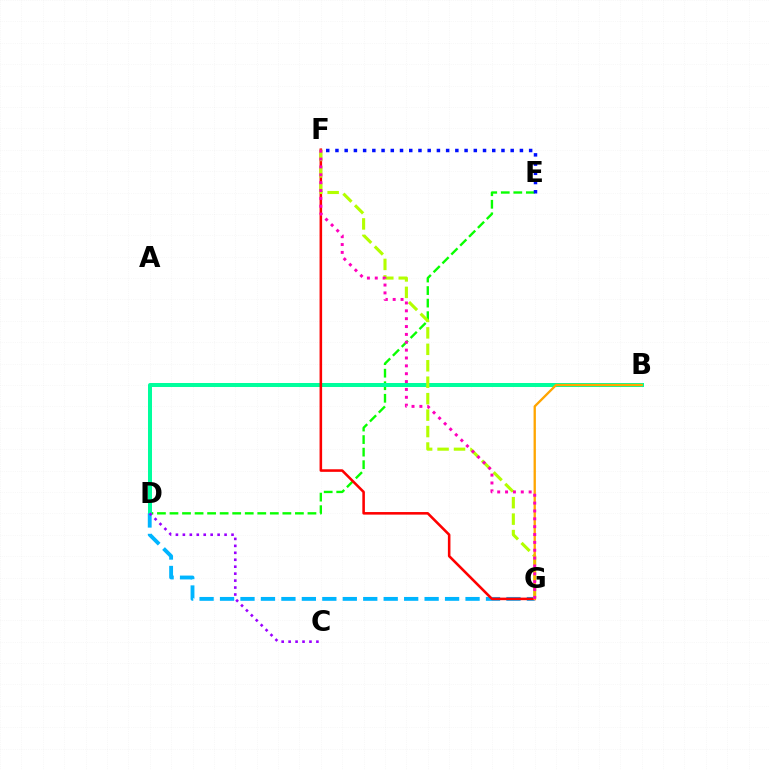{('D', 'E'): [{'color': '#08ff00', 'line_style': 'dashed', 'thickness': 1.7}], ('B', 'D'): [{'color': '#00ff9d', 'line_style': 'solid', 'thickness': 2.88}], ('D', 'G'): [{'color': '#00b5ff', 'line_style': 'dashed', 'thickness': 2.78}], ('F', 'G'): [{'color': '#ff0000', 'line_style': 'solid', 'thickness': 1.85}, {'color': '#b3ff00', 'line_style': 'dashed', 'thickness': 2.23}, {'color': '#ff00bd', 'line_style': 'dotted', 'thickness': 2.14}], ('C', 'D'): [{'color': '#9b00ff', 'line_style': 'dotted', 'thickness': 1.89}], ('B', 'G'): [{'color': '#ffa500', 'line_style': 'solid', 'thickness': 1.67}], ('E', 'F'): [{'color': '#0010ff', 'line_style': 'dotted', 'thickness': 2.51}]}